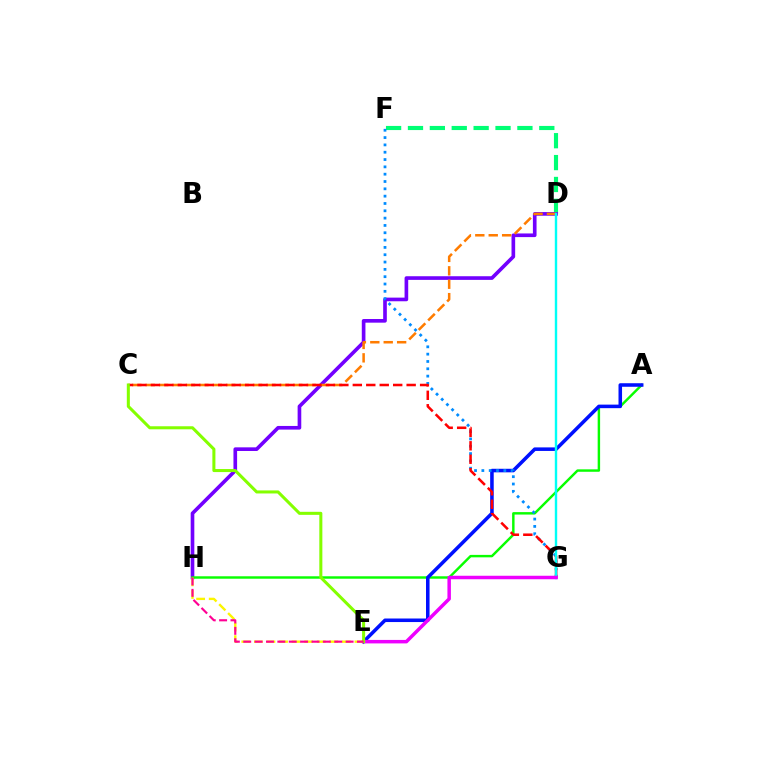{('D', 'F'): [{'color': '#00ff74', 'line_style': 'dashed', 'thickness': 2.97}], ('D', 'H'): [{'color': '#7200ff', 'line_style': 'solid', 'thickness': 2.63}], ('A', 'H'): [{'color': '#08ff00', 'line_style': 'solid', 'thickness': 1.76}], ('A', 'E'): [{'color': '#0010ff', 'line_style': 'solid', 'thickness': 2.55}], ('F', 'G'): [{'color': '#008cff', 'line_style': 'dotted', 'thickness': 1.99}], ('C', 'D'): [{'color': '#ff7c00', 'line_style': 'dashed', 'thickness': 1.82}], ('C', 'G'): [{'color': '#ff0000', 'line_style': 'dashed', 'thickness': 1.83}], ('D', 'G'): [{'color': '#00fff6', 'line_style': 'solid', 'thickness': 1.73}], ('E', 'H'): [{'color': '#fcf500', 'line_style': 'dashed', 'thickness': 1.71}, {'color': '#ff0094', 'line_style': 'dashed', 'thickness': 1.55}], ('E', 'G'): [{'color': '#ee00ff', 'line_style': 'solid', 'thickness': 2.51}], ('C', 'E'): [{'color': '#84ff00', 'line_style': 'solid', 'thickness': 2.19}]}